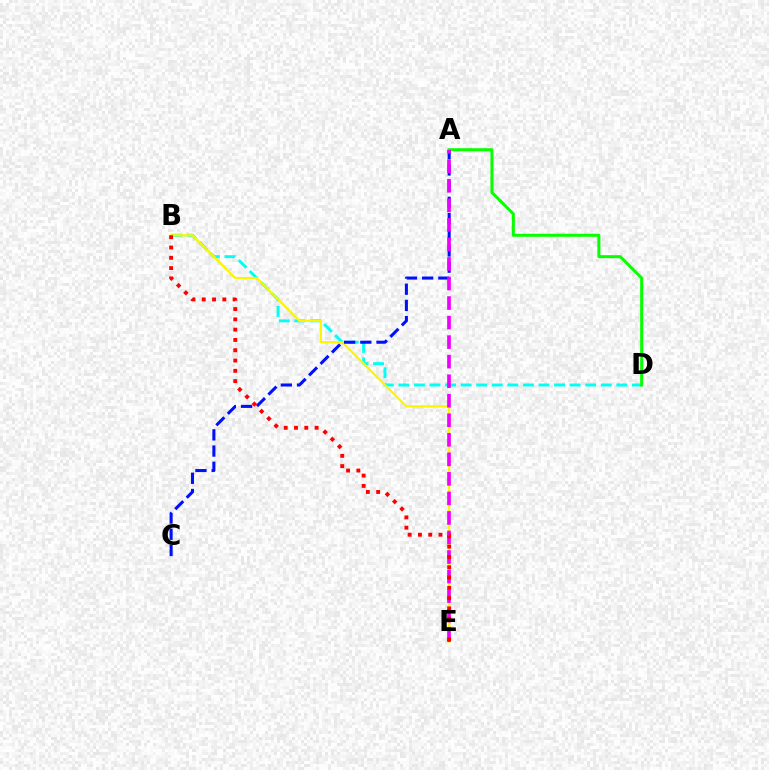{('B', 'D'): [{'color': '#00fff6', 'line_style': 'dashed', 'thickness': 2.11}], ('B', 'E'): [{'color': '#fcf500', 'line_style': 'solid', 'thickness': 1.62}, {'color': '#ff0000', 'line_style': 'dotted', 'thickness': 2.8}], ('A', 'C'): [{'color': '#0010ff', 'line_style': 'dashed', 'thickness': 2.2}], ('A', 'D'): [{'color': '#08ff00', 'line_style': 'solid', 'thickness': 2.17}], ('A', 'E'): [{'color': '#ee00ff', 'line_style': 'dashed', 'thickness': 2.65}]}